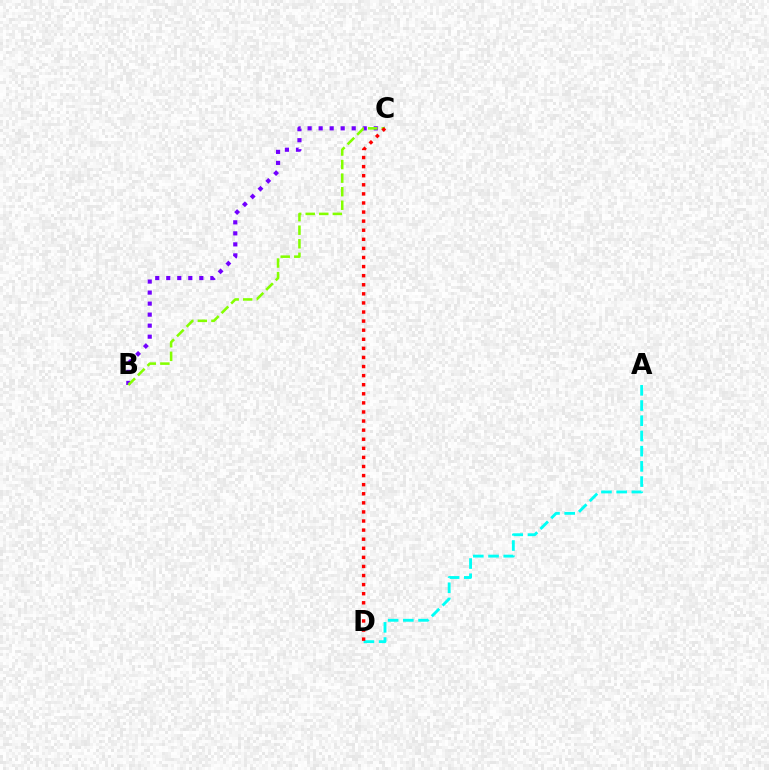{('B', 'C'): [{'color': '#7200ff', 'line_style': 'dotted', 'thickness': 2.99}, {'color': '#84ff00', 'line_style': 'dashed', 'thickness': 1.84}], ('A', 'D'): [{'color': '#00fff6', 'line_style': 'dashed', 'thickness': 2.07}], ('C', 'D'): [{'color': '#ff0000', 'line_style': 'dotted', 'thickness': 2.47}]}